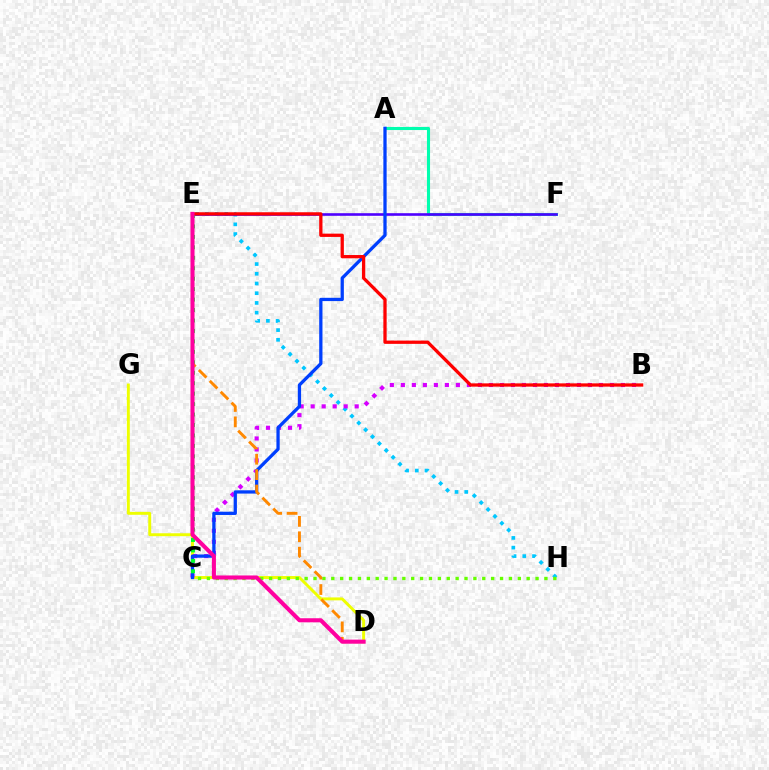{('A', 'F'): [{'color': '#00ffaf', 'line_style': 'solid', 'thickness': 2.22}], ('E', 'H'): [{'color': '#00c7ff', 'line_style': 'dotted', 'thickness': 2.64}], ('E', 'F'): [{'color': '#4f00ff', 'line_style': 'solid', 'thickness': 1.88}], ('D', 'G'): [{'color': '#eeff00', 'line_style': 'solid', 'thickness': 2.11}], ('B', 'C'): [{'color': '#d600ff', 'line_style': 'dotted', 'thickness': 2.99}], ('A', 'C'): [{'color': '#003fff', 'line_style': 'solid', 'thickness': 2.36}], ('C', 'E'): [{'color': '#00ff27', 'line_style': 'dotted', 'thickness': 2.84}], ('C', 'H'): [{'color': '#66ff00', 'line_style': 'dotted', 'thickness': 2.41}], ('B', 'E'): [{'color': '#ff0000', 'line_style': 'solid', 'thickness': 2.36}], ('D', 'E'): [{'color': '#ff8800', 'line_style': 'dashed', 'thickness': 2.09}, {'color': '#ff00a0', 'line_style': 'solid', 'thickness': 2.93}]}